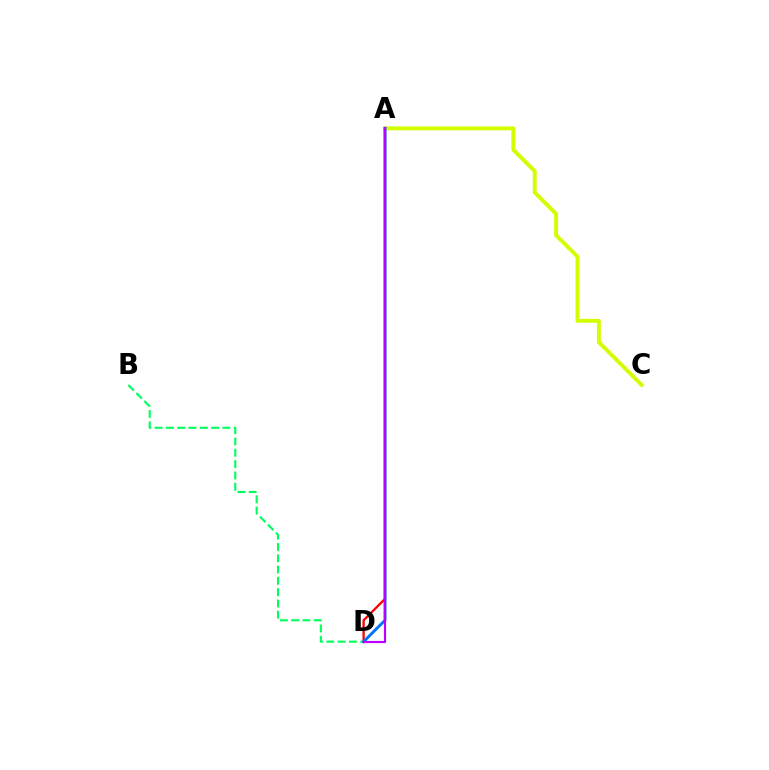{('A', 'C'): [{'color': '#d1ff00', 'line_style': 'solid', 'thickness': 2.82}], ('B', 'D'): [{'color': '#00ff5c', 'line_style': 'dashed', 'thickness': 1.54}], ('A', 'D'): [{'color': '#ff0000', 'line_style': 'solid', 'thickness': 1.66}, {'color': '#0074ff', 'line_style': 'solid', 'thickness': 2.1}, {'color': '#b900ff', 'line_style': 'solid', 'thickness': 1.56}]}